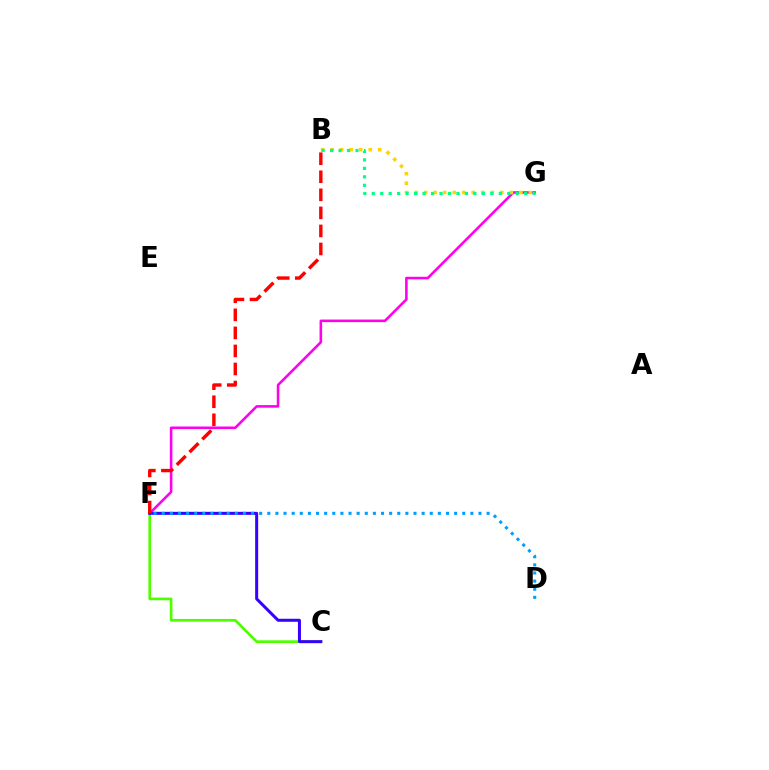{('F', 'G'): [{'color': '#ff00ed', 'line_style': 'solid', 'thickness': 1.85}], ('C', 'F'): [{'color': '#4fff00', 'line_style': 'solid', 'thickness': 1.93}, {'color': '#3700ff', 'line_style': 'solid', 'thickness': 2.17}], ('B', 'G'): [{'color': '#ffd500', 'line_style': 'dotted', 'thickness': 2.59}, {'color': '#00ff86', 'line_style': 'dotted', 'thickness': 2.3}], ('B', 'F'): [{'color': '#ff0000', 'line_style': 'dashed', 'thickness': 2.45}], ('D', 'F'): [{'color': '#009eff', 'line_style': 'dotted', 'thickness': 2.21}]}